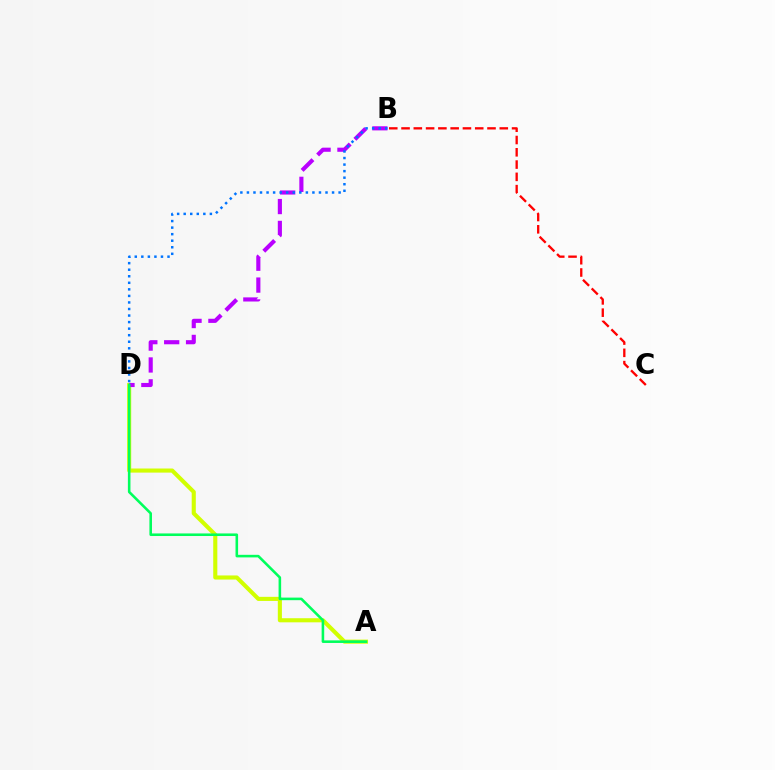{('A', 'D'): [{'color': '#d1ff00', 'line_style': 'solid', 'thickness': 2.95}, {'color': '#00ff5c', 'line_style': 'solid', 'thickness': 1.86}], ('B', 'D'): [{'color': '#b900ff', 'line_style': 'dashed', 'thickness': 2.97}, {'color': '#0074ff', 'line_style': 'dotted', 'thickness': 1.78}], ('B', 'C'): [{'color': '#ff0000', 'line_style': 'dashed', 'thickness': 1.67}]}